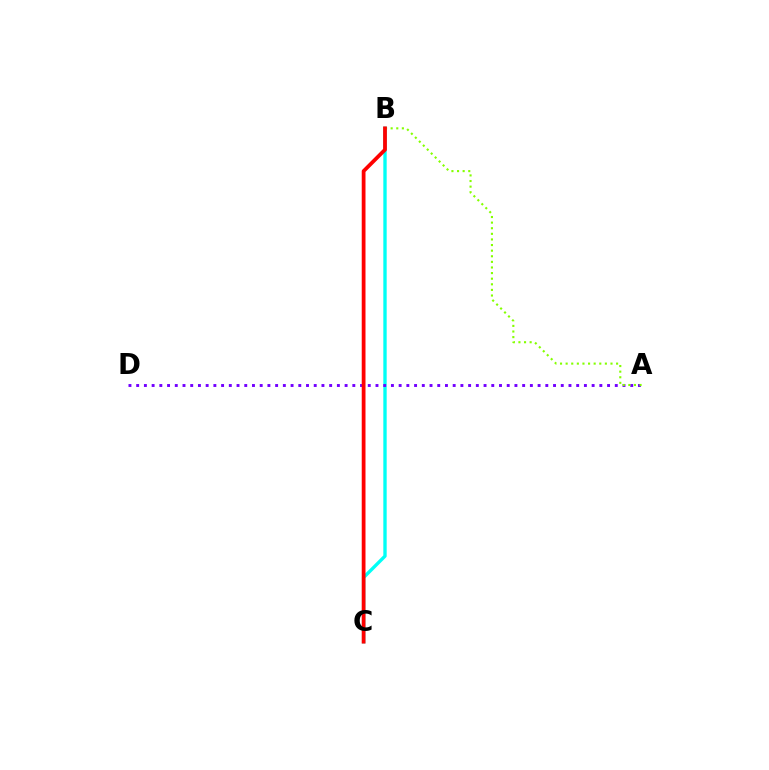{('B', 'C'): [{'color': '#00fff6', 'line_style': 'solid', 'thickness': 2.42}, {'color': '#ff0000', 'line_style': 'solid', 'thickness': 2.71}], ('A', 'D'): [{'color': '#7200ff', 'line_style': 'dotted', 'thickness': 2.1}], ('A', 'B'): [{'color': '#84ff00', 'line_style': 'dotted', 'thickness': 1.52}]}